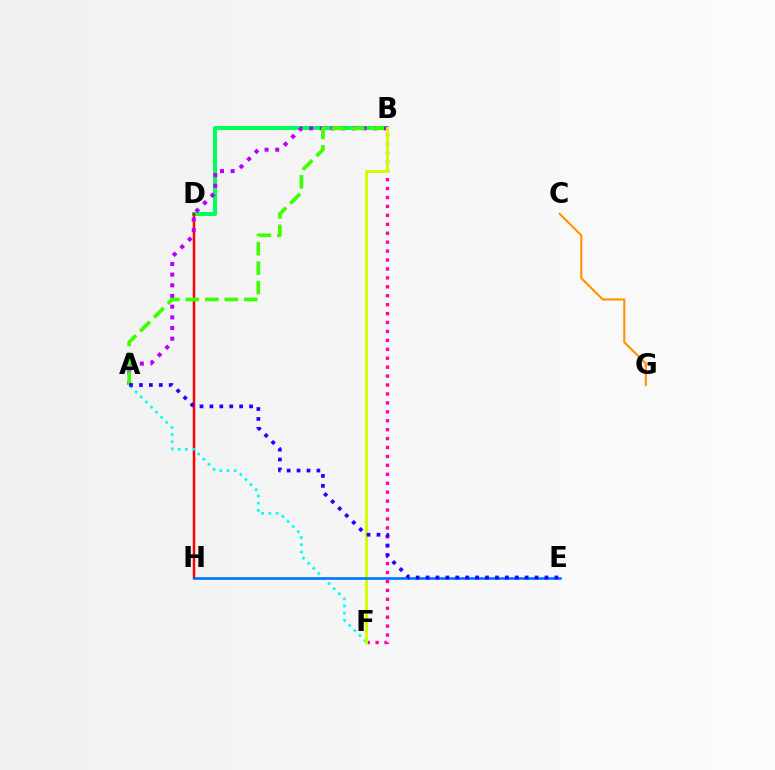{('B', 'D'): [{'color': '#00ff5c', 'line_style': 'solid', 'thickness': 2.86}], ('D', 'H'): [{'color': '#ff0000', 'line_style': 'solid', 'thickness': 1.78}], ('B', 'F'): [{'color': '#ff00ac', 'line_style': 'dotted', 'thickness': 2.43}, {'color': '#d1ff00', 'line_style': 'solid', 'thickness': 2.15}], ('A', 'B'): [{'color': '#b900ff', 'line_style': 'dotted', 'thickness': 2.9}, {'color': '#3dff00', 'line_style': 'dashed', 'thickness': 2.64}], ('A', 'F'): [{'color': '#00fff6', 'line_style': 'dotted', 'thickness': 1.96}], ('E', 'H'): [{'color': '#0074ff', 'line_style': 'solid', 'thickness': 1.9}], ('A', 'E'): [{'color': '#2500ff', 'line_style': 'dotted', 'thickness': 2.69}], ('C', 'G'): [{'color': '#ff9400', 'line_style': 'solid', 'thickness': 1.54}]}